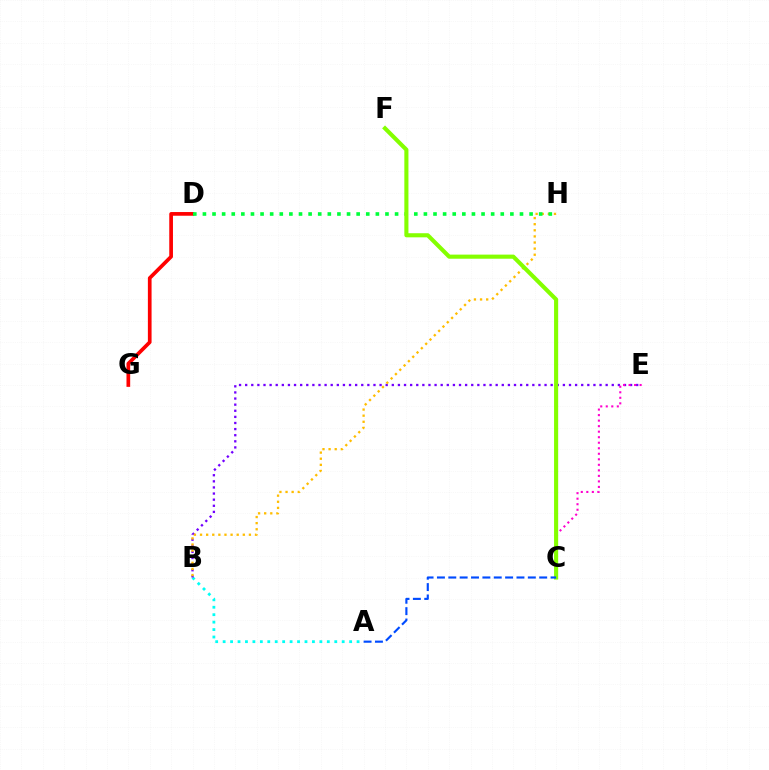{('A', 'B'): [{'color': '#00fff6', 'line_style': 'dotted', 'thickness': 2.02}], ('B', 'E'): [{'color': '#7200ff', 'line_style': 'dotted', 'thickness': 1.66}], ('B', 'H'): [{'color': '#ffbd00', 'line_style': 'dotted', 'thickness': 1.66}], ('D', 'G'): [{'color': '#ff0000', 'line_style': 'solid', 'thickness': 2.66}], ('D', 'H'): [{'color': '#00ff39', 'line_style': 'dotted', 'thickness': 2.61}], ('C', 'E'): [{'color': '#ff00cf', 'line_style': 'dotted', 'thickness': 1.5}], ('C', 'F'): [{'color': '#84ff00', 'line_style': 'solid', 'thickness': 2.96}], ('A', 'C'): [{'color': '#004bff', 'line_style': 'dashed', 'thickness': 1.54}]}